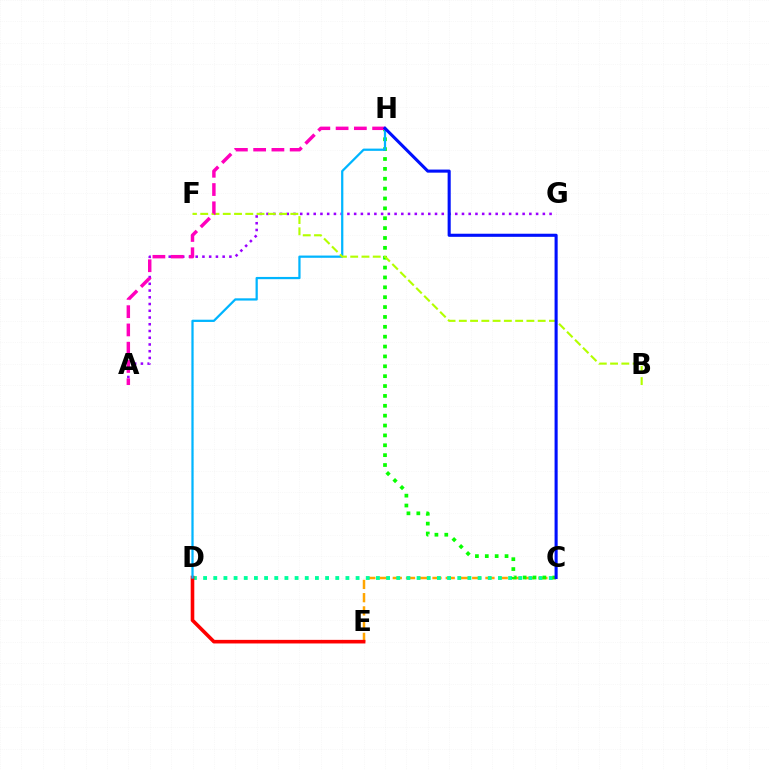{('C', 'E'): [{'color': '#ffa500', 'line_style': 'dashed', 'thickness': 1.8}], ('C', 'D'): [{'color': '#00ff9d', 'line_style': 'dotted', 'thickness': 2.76}], ('D', 'E'): [{'color': '#ff0000', 'line_style': 'solid', 'thickness': 2.59}], ('C', 'H'): [{'color': '#08ff00', 'line_style': 'dotted', 'thickness': 2.68}, {'color': '#0010ff', 'line_style': 'solid', 'thickness': 2.23}], ('A', 'G'): [{'color': '#9b00ff', 'line_style': 'dotted', 'thickness': 1.83}], ('D', 'H'): [{'color': '#00b5ff', 'line_style': 'solid', 'thickness': 1.62}], ('B', 'F'): [{'color': '#b3ff00', 'line_style': 'dashed', 'thickness': 1.53}], ('A', 'H'): [{'color': '#ff00bd', 'line_style': 'dashed', 'thickness': 2.48}]}